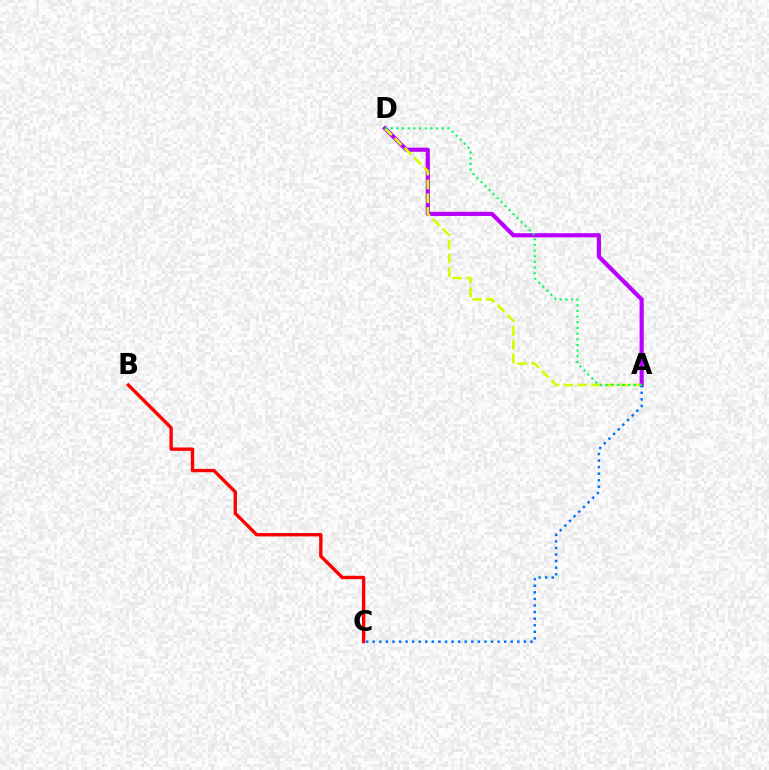{('A', 'D'): [{'color': '#b900ff', 'line_style': 'solid', 'thickness': 2.99}, {'color': '#d1ff00', 'line_style': 'dashed', 'thickness': 1.87}, {'color': '#00ff5c', 'line_style': 'dotted', 'thickness': 1.54}], ('B', 'C'): [{'color': '#ff0000', 'line_style': 'solid', 'thickness': 2.42}], ('A', 'C'): [{'color': '#0074ff', 'line_style': 'dotted', 'thickness': 1.79}]}